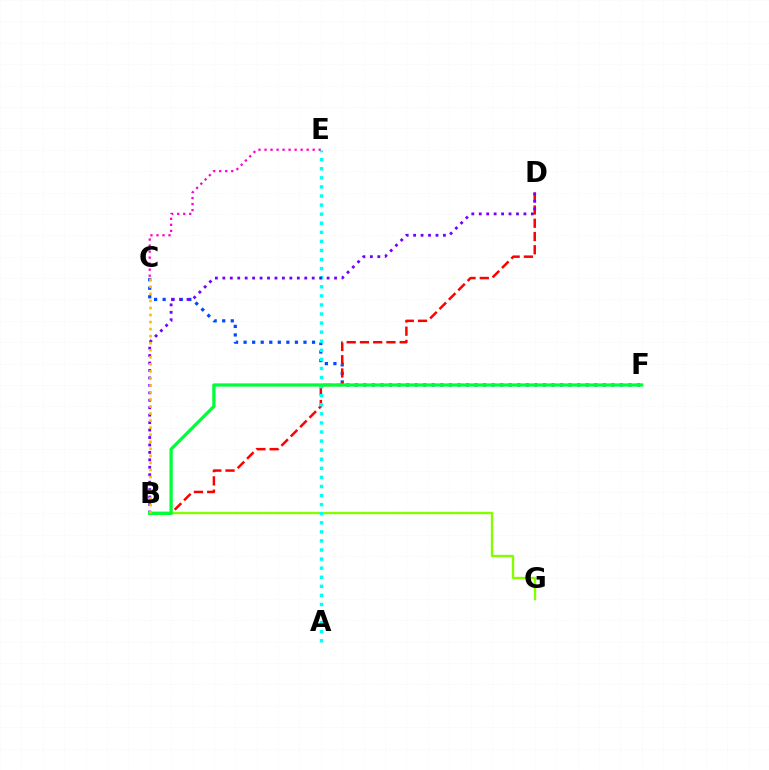{('C', 'F'): [{'color': '#004bff', 'line_style': 'dotted', 'thickness': 2.32}], ('C', 'E'): [{'color': '#ff00cf', 'line_style': 'dotted', 'thickness': 1.64}], ('B', 'G'): [{'color': '#84ff00', 'line_style': 'solid', 'thickness': 1.72}], ('B', 'D'): [{'color': '#ff0000', 'line_style': 'dashed', 'thickness': 1.8}, {'color': '#7200ff', 'line_style': 'dotted', 'thickness': 2.02}], ('A', 'E'): [{'color': '#00fff6', 'line_style': 'dotted', 'thickness': 2.47}], ('B', 'F'): [{'color': '#00ff39', 'line_style': 'solid', 'thickness': 2.36}], ('B', 'C'): [{'color': '#ffbd00', 'line_style': 'dotted', 'thickness': 1.91}]}